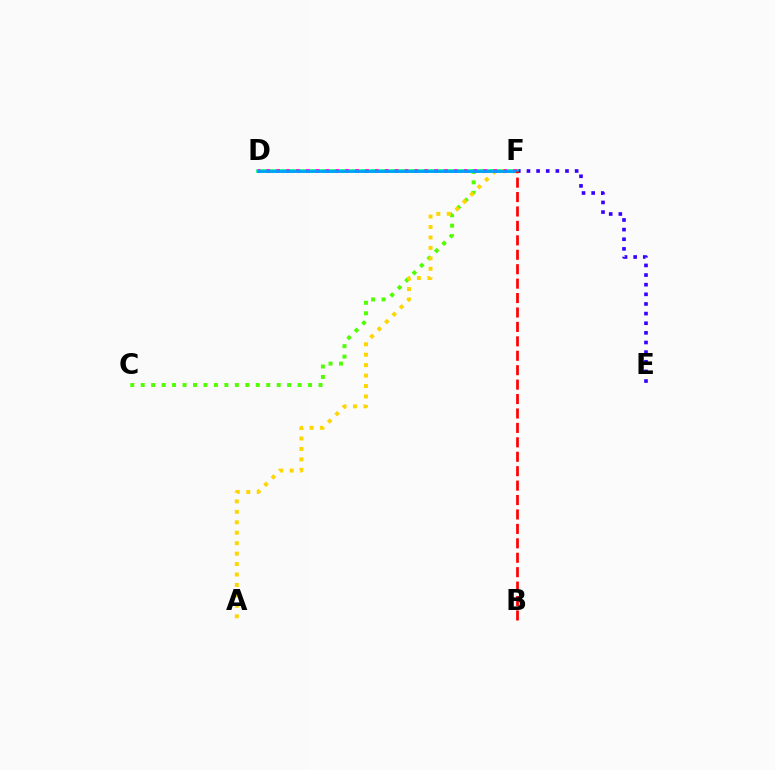{('E', 'F'): [{'color': '#3700ff', 'line_style': 'dotted', 'thickness': 2.62}], ('C', 'F'): [{'color': '#4fff00', 'line_style': 'dotted', 'thickness': 2.84}], ('D', 'F'): [{'color': '#00ff86', 'line_style': 'solid', 'thickness': 2.62}, {'color': '#ff00ed', 'line_style': 'dotted', 'thickness': 2.68}, {'color': '#009eff', 'line_style': 'solid', 'thickness': 1.95}], ('A', 'F'): [{'color': '#ffd500', 'line_style': 'dotted', 'thickness': 2.84}], ('B', 'F'): [{'color': '#ff0000', 'line_style': 'dashed', 'thickness': 1.96}]}